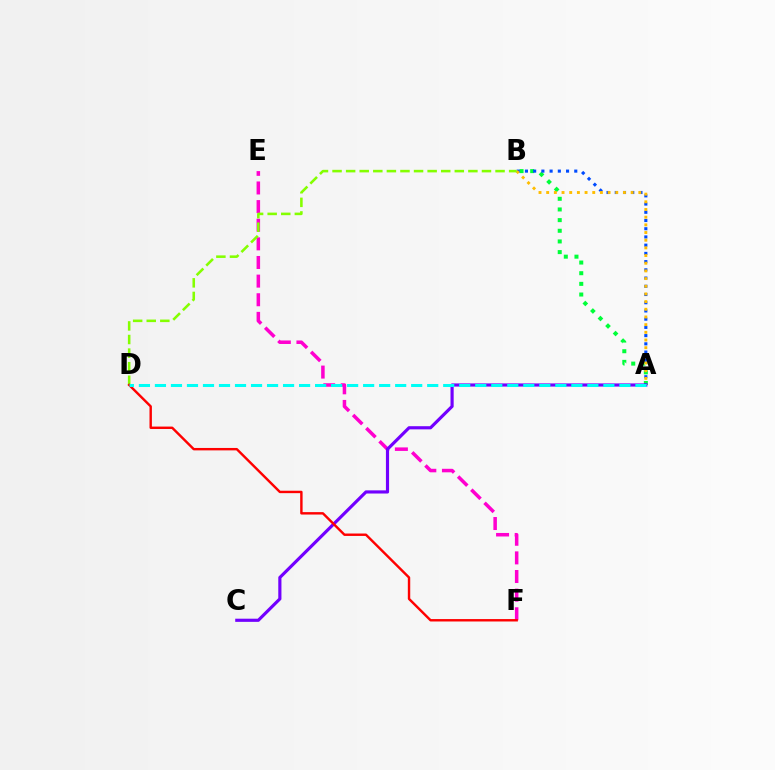{('E', 'F'): [{'color': '#ff00cf', 'line_style': 'dashed', 'thickness': 2.53}], ('A', 'B'): [{'color': '#00ff39', 'line_style': 'dotted', 'thickness': 2.9}, {'color': '#004bff', 'line_style': 'dotted', 'thickness': 2.23}, {'color': '#ffbd00', 'line_style': 'dotted', 'thickness': 2.09}], ('A', 'C'): [{'color': '#7200ff', 'line_style': 'solid', 'thickness': 2.27}], ('B', 'D'): [{'color': '#84ff00', 'line_style': 'dashed', 'thickness': 1.85}], ('D', 'F'): [{'color': '#ff0000', 'line_style': 'solid', 'thickness': 1.74}], ('A', 'D'): [{'color': '#00fff6', 'line_style': 'dashed', 'thickness': 2.18}]}